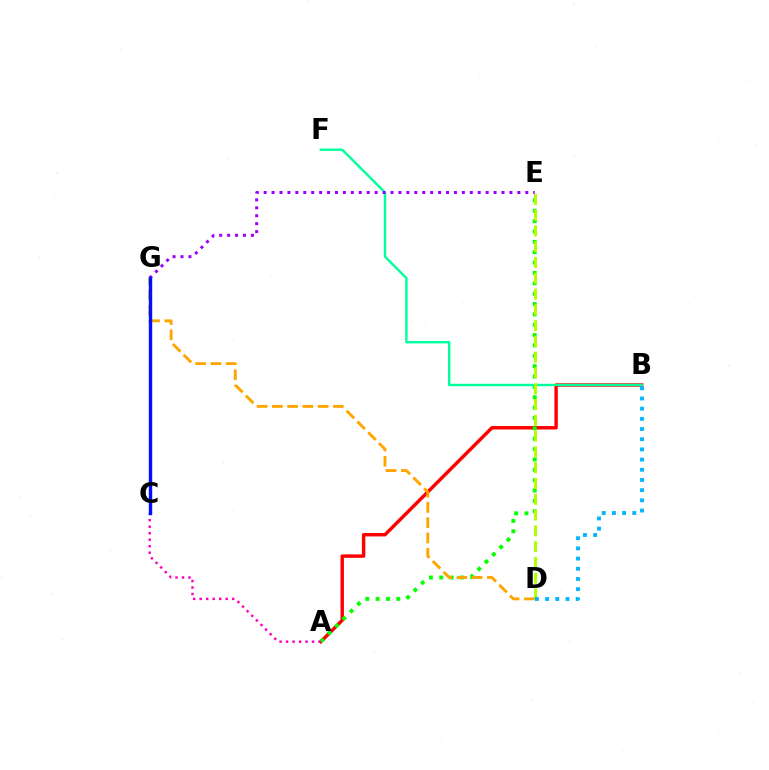{('A', 'B'): [{'color': '#ff0000', 'line_style': 'solid', 'thickness': 2.48}], ('A', 'E'): [{'color': '#08ff00', 'line_style': 'dotted', 'thickness': 2.81}], ('B', 'F'): [{'color': '#00ff9d', 'line_style': 'solid', 'thickness': 1.73}], ('D', 'E'): [{'color': '#b3ff00', 'line_style': 'dashed', 'thickness': 2.14}], ('B', 'D'): [{'color': '#00b5ff', 'line_style': 'dotted', 'thickness': 2.77}], ('D', 'G'): [{'color': '#ffa500', 'line_style': 'dashed', 'thickness': 2.08}], ('E', 'G'): [{'color': '#9b00ff', 'line_style': 'dotted', 'thickness': 2.15}], ('A', 'C'): [{'color': '#ff00bd', 'line_style': 'dotted', 'thickness': 1.77}], ('C', 'G'): [{'color': '#0010ff', 'line_style': 'solid', 'thickness': 2.45}]}